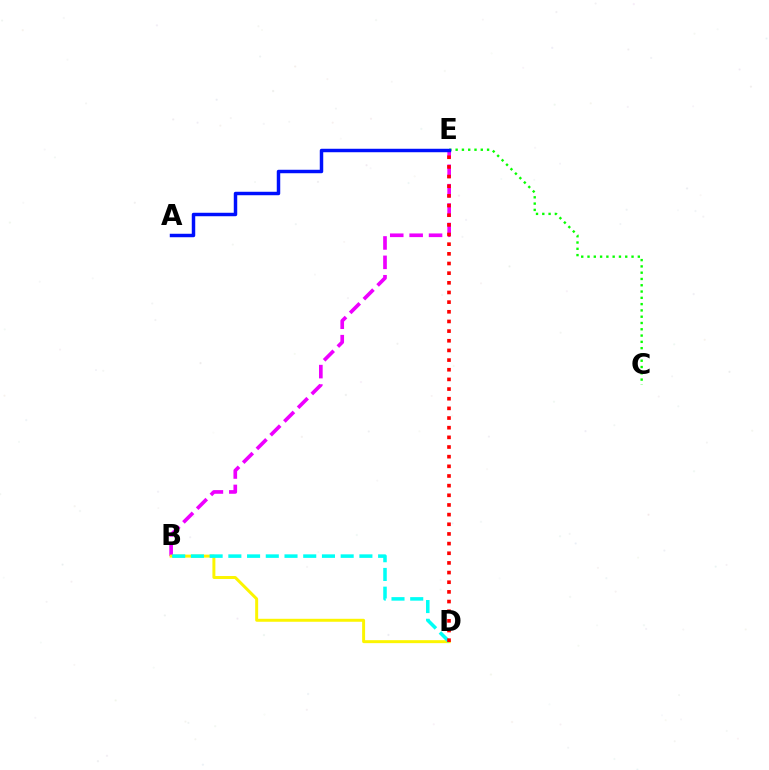{('B', 'E'): [{'color': '#ee00ff', 'line_style': 'dashed', 'thickness': 2.64}], ('C', 'E'): [{'color': '#08ff00', 'line_style': 'dotted', 'thickness': 1.71}], ('A', 'E'): [{'color': '#0010ff', 'line_style': 'solid', 'thickness': 2.49}], ('B', 'D'): [{'color': '#fcf500', 'line_style': 'solid', 'thickness': 2.13}, {'color': '#00fff6', 'line_style': 'dashed', 'thickness': 2.54}], ('D', 'E'): [{'color': '#ff0000', 'line_style': 'dotted', 'thickness': 2.62}]}